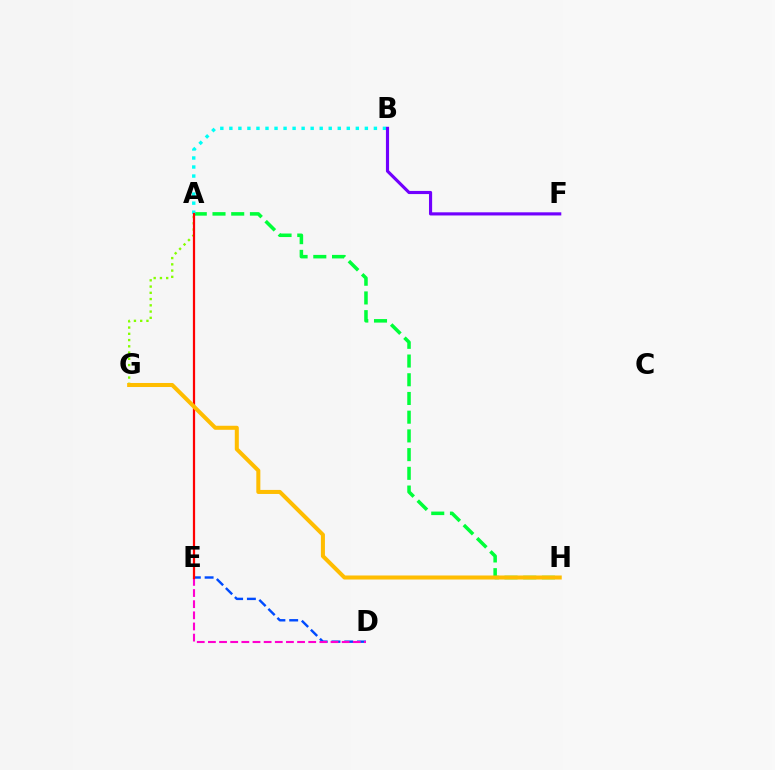{('A', 'H'): [{'color': '#00ff39', 'line_style': 'dashed', 'thickness': 2.54}], ('A', 'G'): [{'color': '#84ff00', 'line_style': 'dotted', 'thickness': 1.7}], ('D', 'E'): [{'color': '#004bff', 'line_style': 'dashed', 'thickness': 1.74}, {'color': '#ff00cf', 'line_style': 'dashed', 'thickness': 1.51}], ('A', 'B'): [{'color': '#00fff6', 'line_style': 'dotted', 'thickness': 2.45}], ('B', 'F'): [{'color': '#7200ff', 'line_style': 'solid', 'thickness': 2.26}], ('A', 'E'): [{'color': '#ff0000', 'line_style': 'solid', 'thickness': 1.61}], ('G', 'H'): [{'color': '#ffbd00', 'line_style': 'solid', 'thickness': 2.9}]}